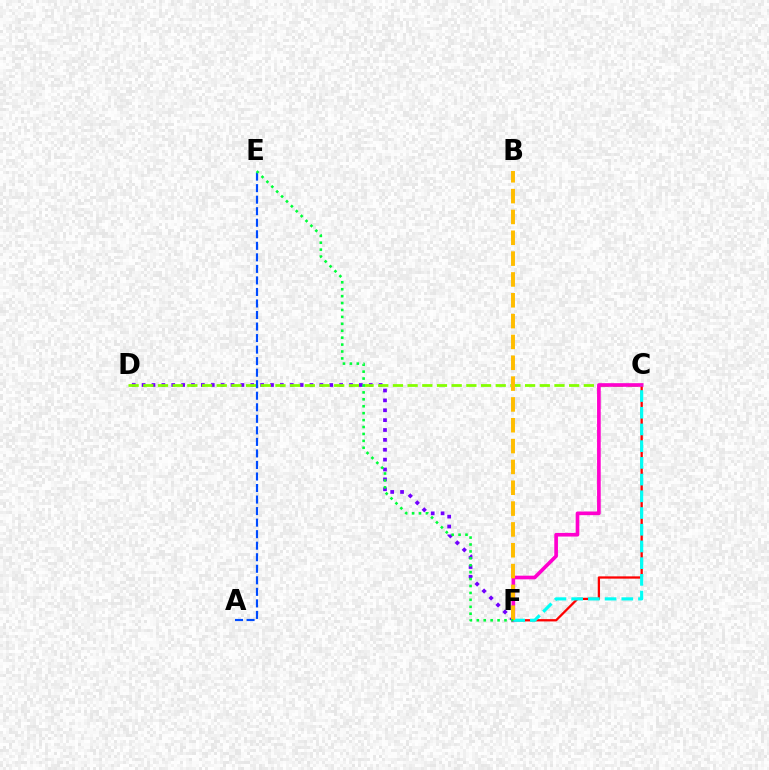{('D', 'F'): [{'color': '#7200ff', 'line_style': 'dotted', 'thickness': 2.68}], ('C', 'D'): [{'color': '#84ff00', 'line_style': 'dashed', 'thickness': 1.99}], ('C', 'F'): [{'color': '#ff0000', 'line_style': 'solid', 'thickness': 1.65}, {'color': '#ff00cf', 'line_style': 'solid', 'thickness': 2.63}, {'color': '#00fff6', 'line_style': 'dashed', 'thickness': 2.27}], ('A', 'E'): [{'color': '#004bff', 'line_style': 'dashed', 'thickness': 1.57}], ('B', 'F'): [{'color': '#ffbd00', 'line_style': 'dashed', 'thickness': 2.83}], ('E', 'F'): [{'color': '#00ff39', 'line_style': 'dotted', 'thickness': 1.88}]}